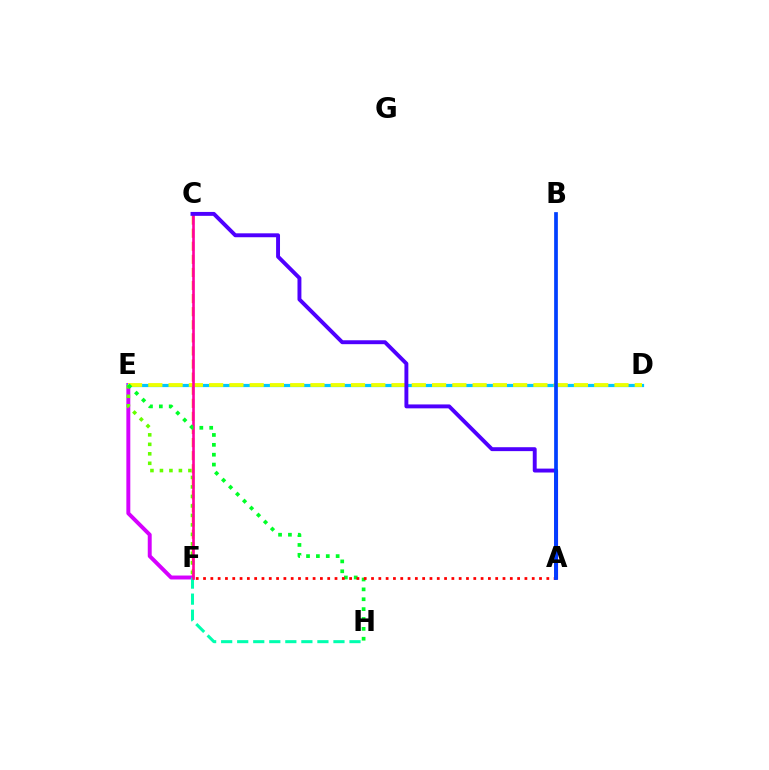{('C', 'F'): [{'color': '#ff8800', 'line_style': 'dashed', 'thickness': 1.78}, {'color': '#ff00a0', 'line_style': 'solid', 'thickness': 1.9}], ('E', 'F'): [{'color': '#d600ff', 'line_style': 'solid', 'thickness': 2.84}, {'color': '#66ff00', 'line_style': 'dotted', 'thickness': 2.58}], ('D', 'E'): [{'color': '#00c7ff', 'line_style': 'solid', 'thickness': 2.31}, {'color': '#eeff00', 'line_style': 'dashed', 'thickness': 2.75}], ('F', 'H'): [{'color': '#00ffaf', 'line_style': 'dashed', 'thickness': 2.18}], ('E', 'H'): [{'color': '#00ff27', 'line_style': 'dotted', 'thickness': 2.68}], ('A', 'F'): [{'color': '#ff0000', 'line_style': 'dotted', 'thickness': 1.98}], ('A', 'C'): [{'color': '#4f00ff', 'line_style': 'solid', 'thickness': 2.82}], ('A', 'B'): [{'color': '#003fff', 'line_style': 'solid', 'thickness': 2.67}]}